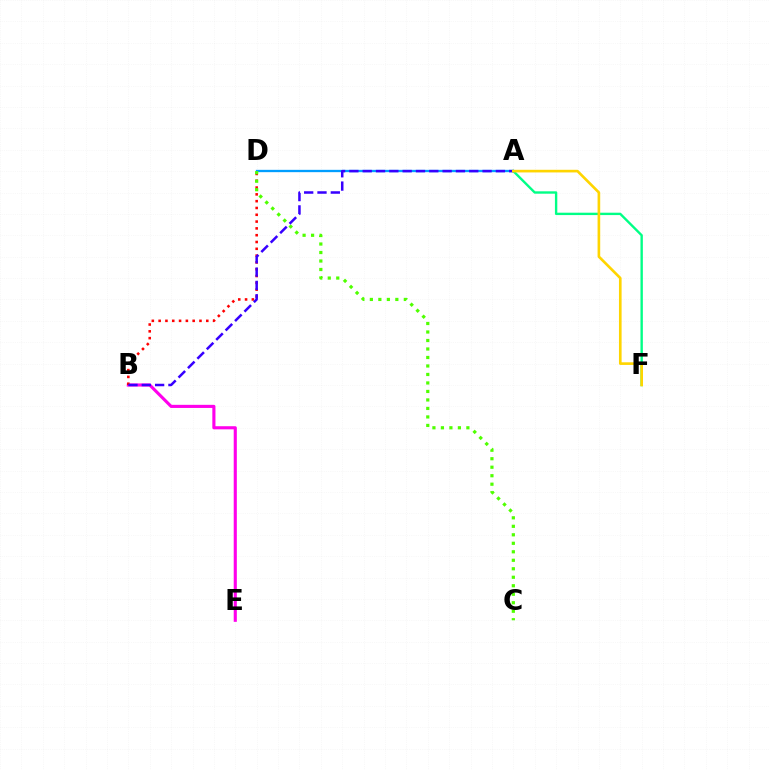{('B', 'E'): [{'color': '#ff00ed', 'line_style': 'solid', 'thickness': 2.25}], ('B', 'D'): [{'color': '#ff0000', 'line_style': 'dotted', 'thickness': 1.85}], ('A', 'F'): [{'color': '#00ff86', 'line_style': 'solid', 'thickness': 1.71}, {'color': '#ffd500', 'line_style': 'solid', 'thickness': 1.9}], ('A', 'D'): [{'color': '#009eff', 'line_style': 'solid', 'thickness': 1.67}], ('C', 'D'): [{'color': '#4fff00', 'line_style': 'dotted', 'thickness': 2.31}], ('A', 'B'): [{'color': '#3700ff', 'line_style': 'dashed', 'thickness': 1.81}]}